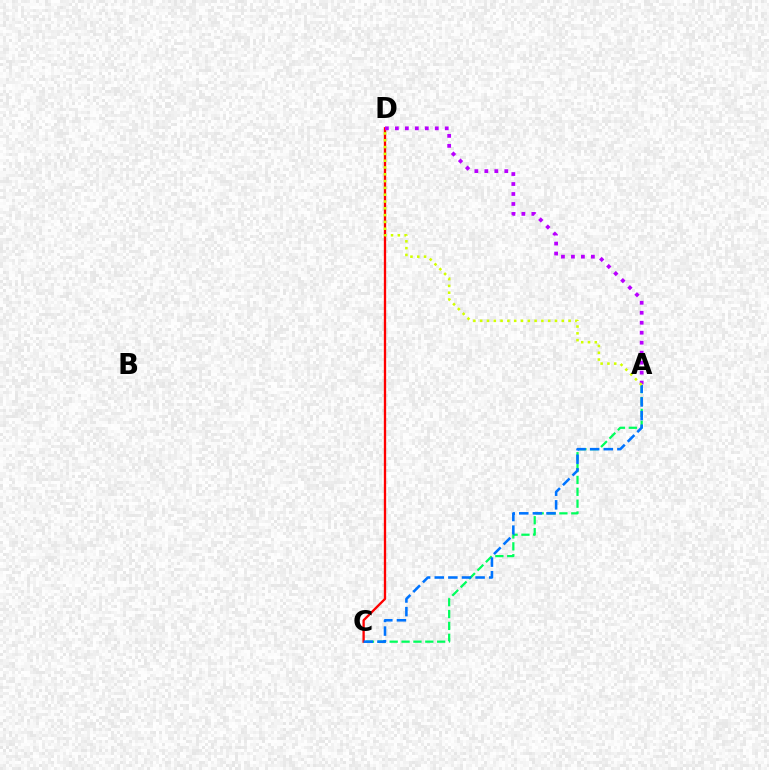{('A', 'C'): [{'color': '#00ff5c', 'line_style': 'dashed', 'thickness': 1.61}, {'color': '#0074ff', 'line_style': 'dashed', 'thickness': 1.85}], ('C', 'D'): [{'color': '#ff0000', 'line_style': 'solid', 'thickness': 1.67}], ('A', 'D'): [{'color': '#b900ff', 'line_style': 'dotted', 'thickness': 2.71}, {'color': '#d1ff00', 'line_style': 'dotted', 'thickness': 1.85}]}